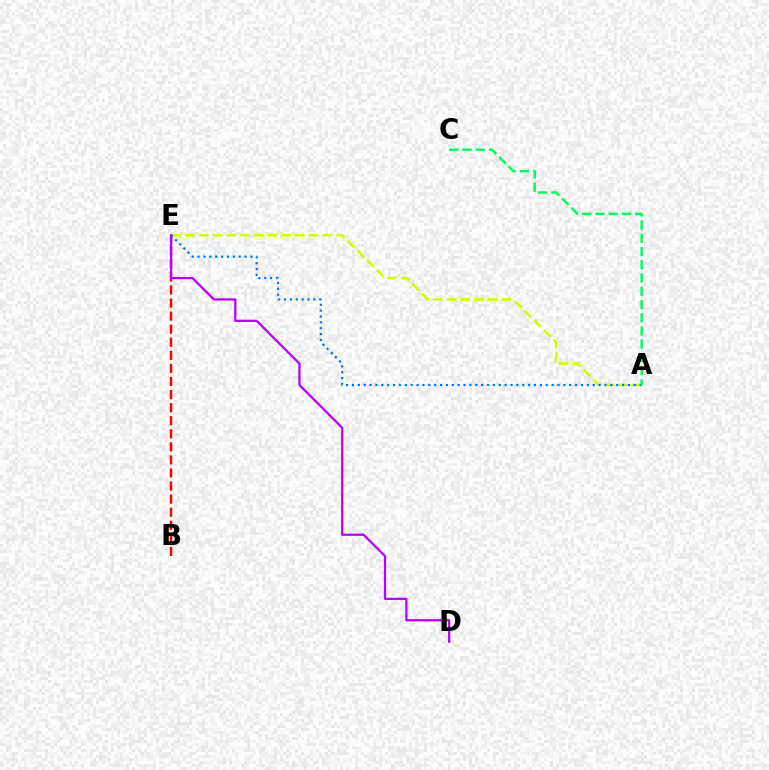{('B', 'E'): [{'color': '#ff0000', 'line_style': 'dashed', 'thickness': 1.78}], ('A', 'E'): [{'color': '#d1ff00', 'line_style': 'dashed', 'thickness': 1.86}, {'color': '#0074ff', 'line_style': 'dotted', 'thickness': 1.6}], ('D', 'E'): [{'color': '#b900ff', 'line_style': 'solid', 'thickness': 1.62}], ('A', 'C'): [{'color': '#00ff5c', 'line_style': 'dashed', 'thickness': 1.8}]}